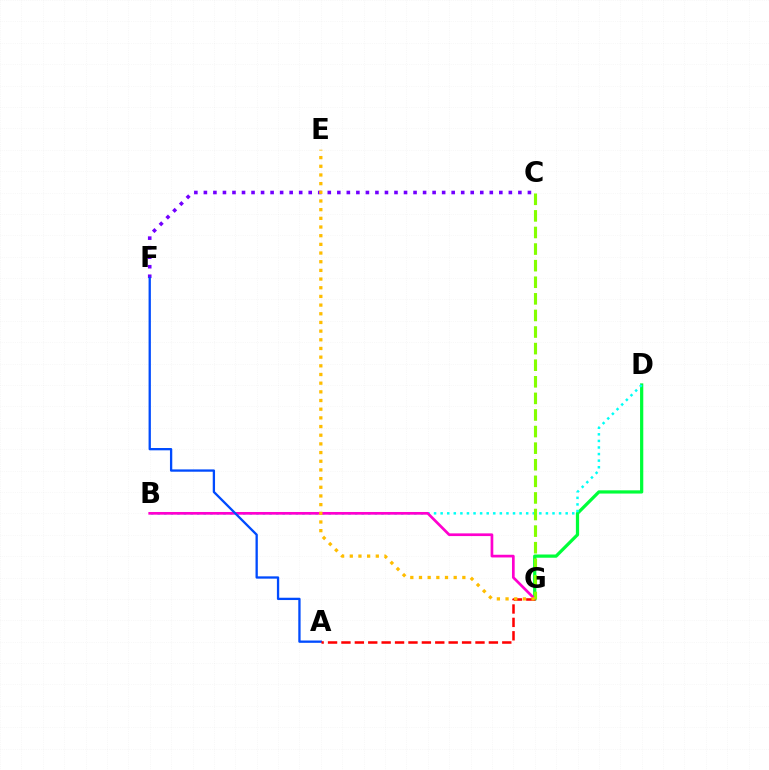{('C', 'F'): [{'color': '#7200ff', 'line_style': 'dotted', 'thickness': 2.59}], ('D', 'G'): [{'color': '#00ff39', 'line_style': 'solid', 'thickness': 2.33}], ('B', 'D'): [{'color': '#00fff6', 'line_style': 'dotted', 'thickness': 1.79}], ('B', 'G'): [{'color': '#ff00cf', 'line_style': 'solid', 'thickness': 1.95}], ('A', 'F'): [{'color': '#004bff', 'line_style': 'solid', 'thickness': 1.66}], ('A', 'G'): [{'color': '#ff0000', 'line_style': 'dashed', 'thickness': 1.82}], ('C', 'G'): [{'color': '#84ff00', 'line_style': 'dashed', 'thickness': 2.25}], ('E', 'G'): [{'color': '#ffbd00', 'line_style': 'dotted', 'thickness': 2.36}]}